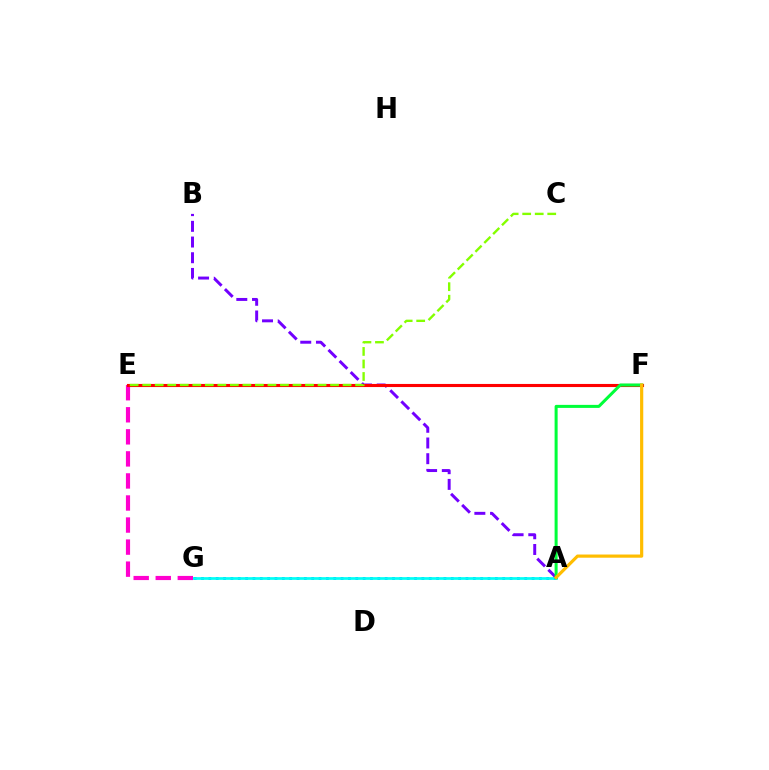{('A', 'G'): [{'color': '#004bff', 'line_style': 'dotted', 'thickness': 2.0}, {'color': '#00fff6', 'line_style': 'solid', 'thickness': 1.96}], ('A', 'B'): [{'color': '#7200ff', 'line_style': 'dashed', 'thickness': 2.13}], ('E', 'G'): [{'color': '#ff00cf', 'line_style': 'dashed', 'thickness': 3.0}], ('E', 'F'): [{'color': '#ff0000', 'line_style': 'solid', 'thickness': 2.24}], ('C', 'E'): [{'color': '#84ff00', 'line_style': 'dashed', 'thickness': 1.7}], ('A', 'F'): [{'color': '#00ff39', 'line_style': 'solid', 'thickness': 2.18}, {'color': '#ffbd00', 'line_style': 'solid', 'thickness': 2.29}]}